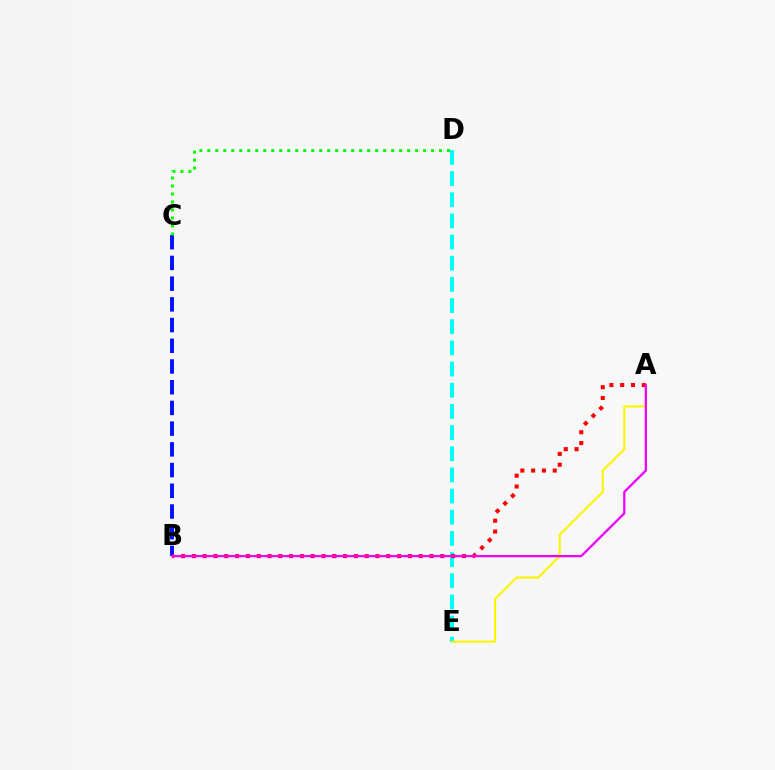{('D', 'E'): [{'color': '#00fff6', 'line_style': 'dashed', 'thickness': 2.88}], ('A', 'E'): [{'color': '#fcf500', 'line_style': 'solid', 'thickness': 1.5}], ('B', 'C'): [{'color': '#0010ff', 'line_style': 'dashed', 'thickness': 2.81}], ('A', 'B'): [{'color': '#ff0000', 'line_style': 'dotted', 'thickness': 2.94}, {'color': '#ee00ff', 'line_style': 'solid', 'thickness': 1.63}], ('C', 'D'): [{'color': '#08ff00', 'line_style': 'dotted', 'thickness': 2.17}]}